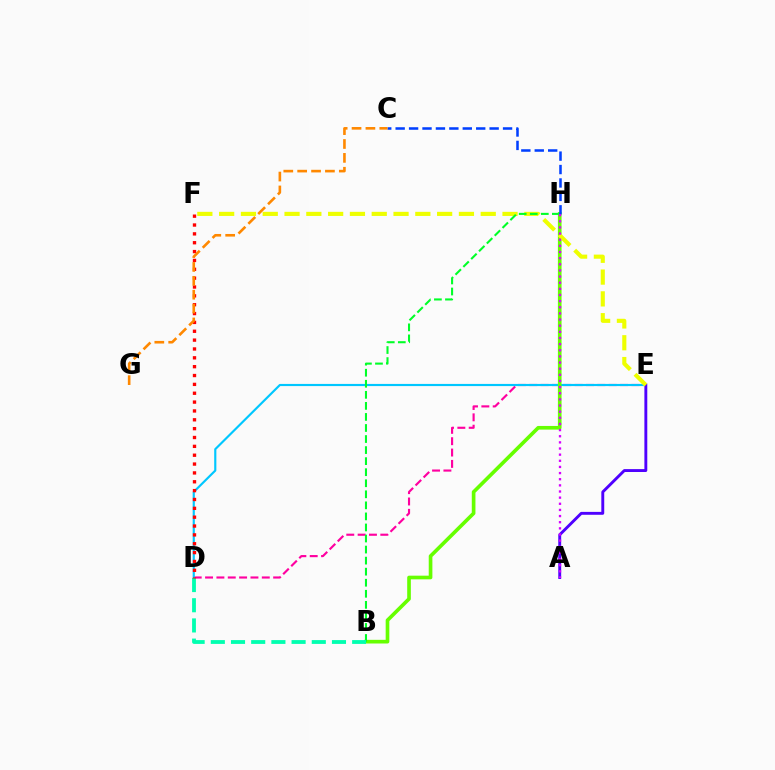{('D', 'E'): [{'color': '#ff00a0', 'line_style': 'dashed', 'thickness': 1.54}, {'color': '#00c7ff', 'line_style': 'solid', 'thickness': 1.55}], ('B', 'H'): [{'color': '#66ff00', 'line_style': 'solid', 'thickness': 2.63}, {'color': '#00ff27', 'line_style': 'dashed', 'thickness': 1.5}], ('A', 'E'): [{'color': '#4f00ff', 'line_style': 'solid', 'thickness': 2.09}], ('E', 'F'): [{'color': '#eeff00', 'line_style': 'dashed', 'thickness': 2.96}], ('B', 'D'): [{'color': '#00ffaf', 'line_style': 'dashed', 'thickness': 2.74}], ('D', 'F'): [{'color': '#ff0000', 'line_style': 'dotted', 'thickness': 2.41}], ('C', 'H'): [{'color': '#003fff', 'line_style': 'dashed', 'thickness': 1.82}], ('C', 'G'): [{'color': '#ff8800', 'line_style': 'dashed', 'thickness': 1.89}], ('A', 'H'): [{'color': '#d600ff', 'line_style': 'dotted', 'thickness': 1.67}]}